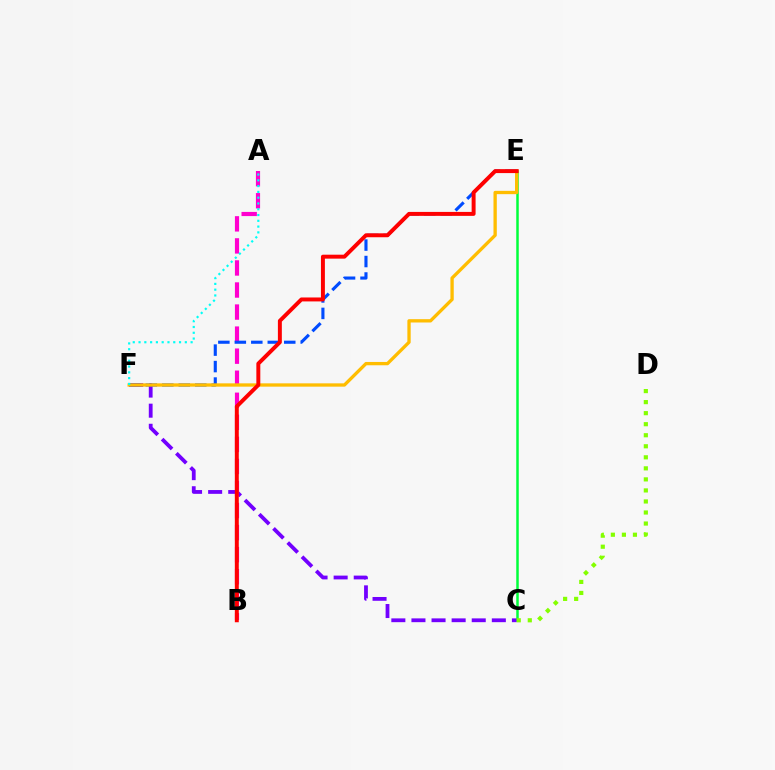{('C', 'E'): [{'color': '#00ff39', 'line_style': 'solid', 'thickness': 1.8}], ('C', 'F'): [{'color': '#7200ff', 'line_style': 'dashed', 'thickness': 2.73}], ('A', 'B'): [{'color': '#ff00cf', 'line_style': 'dashed', 'thickness': 3.0}], ('E', 'F'): [{'color': '#004bff', 'line_style': 'dashed', 'thickness': 2.24}, {'color': '#ffbd00', 'line_style': 'solid', 'thickness': 2.39}], ('C', 'D'): [{'color': '#84ff00', 'line_style': 'dotted', 'thickness': 3.0}], ('A', 'F'): [{'color': '#00fff6', 'line_style': 'dotted', 'thickness': 1.57}], ('B', 'E'): [{'color': '#ff0000', 'line_style': 'solid', 'thickness': 2.84}]}